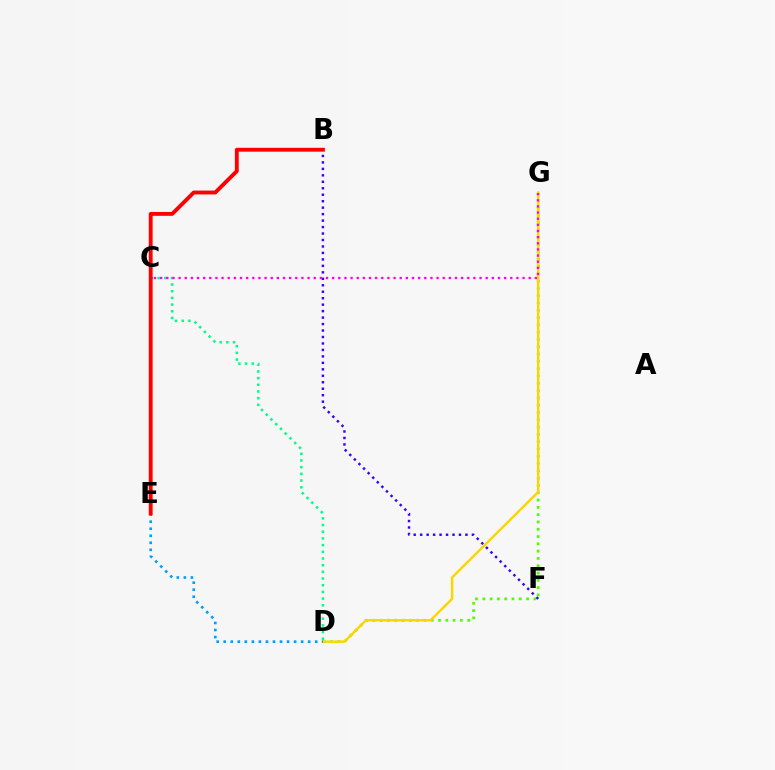{('D', 'G'): [{'color': '#4fff00', 'line_style': 'dotted', 'thickness': 1.98}, {'color': '#ffd500', 'line_style': 'solid', 'thickness': 1.77}], ('C', 'D'): [{'color': '#00ff86', 'line_style': 'dotted', 'thickness': 1.82}], ('B', 'F'): [{'color': '#3700ff', 'line_style': 'dotted', 'thickness': 1.76}], ('D', 'E'): [{'color': '#009eff', 'line_style': 'dotted', 'thickness': 1.91}], ('B', 'E'): [{'color': '#ff0000', 'line_style': 'solid', 'thickness': 2.78}], ('C', 'G'): [{'color': '#ff00ed', 'line_style': 'dotted', 'thickness': 1.67}]}